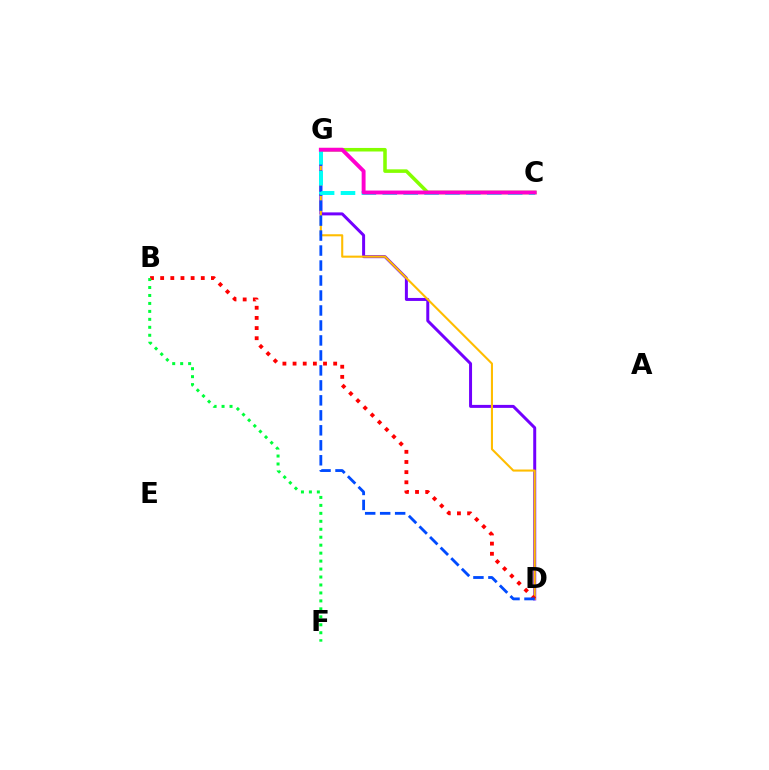{('C', 'G'): [{'color': '#84ff00', 'line_style': 'solid', 'thickness': 2.55}, {'color': '#00fff6', 'line_style': 'dashed', 'thickness': 2.84}, {'color': '#ff00cf', 'line_style': 'solid', 'thickness': 2.81}], ('D', 'G'): [{'color': '#7200ff', 'line_style': 'solid', 'thickness': 2.15}, {'color': '#ffbd00', 'line_style': 'solid', 'thickness': 1.51}, {'color': '#004bff', 'line_style': 'dashed', 'thickness': 2.04}], ('B', 'D'): [{'color': '#ff0000', 'line_style': 'dotted', 'thickness': 2.76}], ('B', 'F'): [{'color': '#00ff39', 'line_style': 'dotted', 'thickness': 2.16}]}